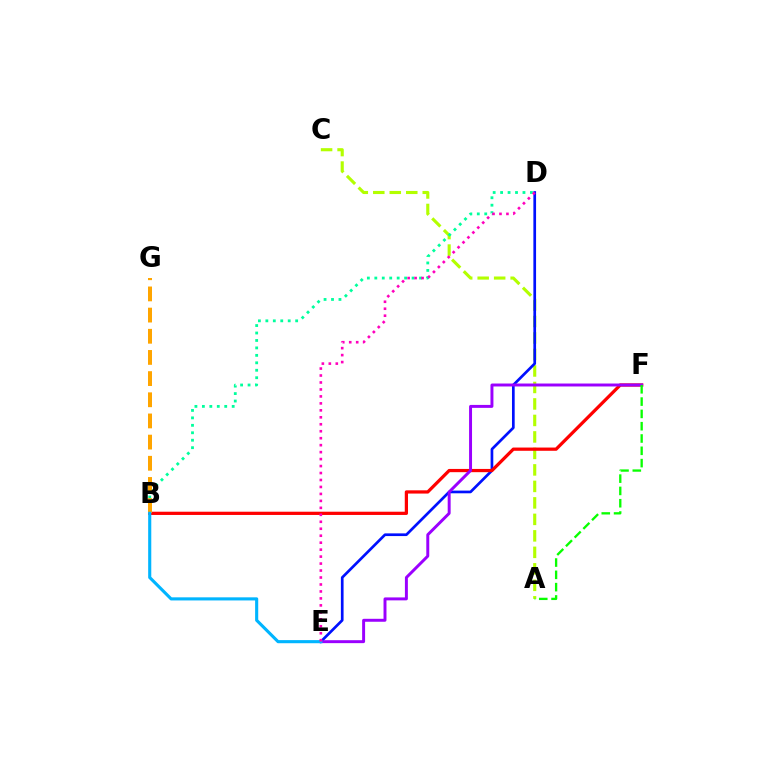{('A', 'C'): [{'color': '#b3ff00', 'line_style': 'dashed', 'thickness': 2.24}], ('B', 'D'): [{'color': '#00ff9d', 'line_style': 'dotted', 'thickness': 2.02}], ('D', 'E'): [{'color': '#0010ff', 'line_style': 'solid', 'thickness': 1.94}, {'color': '#ff00bd', 'line_style': 'dotted', 'thickness': 1.89}], ('B', 'F'): [{'color': '#ff0000', 'line_style': 'solid', 'thickness': 2.33}], ('E', 'F'): [{'color': '#9b00ff', 'line_style': 'solid', 'thickness': 2.13}], ('B', 'G'): [{'color': '#ffa500', 'line_style': 'dashed', 'thickness': 2.88}], ('B', 'E'): [{'color': '#00b5ff', 'line_style': 'solid', 'thickness': 2.24}], ('A', 'F'): [{'color': '#08ff00', 'line_style': 'dashed', 'thickness': 1.67}]}